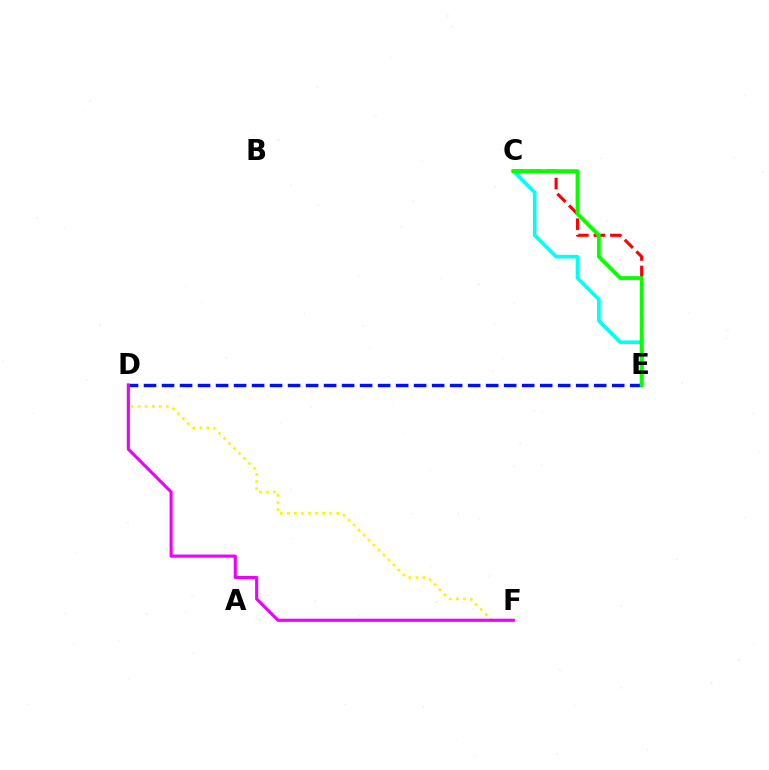{('D', 'F'): [{'color': '#fcf500', 'line_style': 'dotted', 'thickness': 1.92}, {'color': '#ee00ff', 'line_style': 'solid', 'thickness': 2.25}], ('C', 'E'): [{'color': '#00fff6', 'line_style': 'solid', 'thickness': 2.61}, {'color': '#ff0000', 'line_style': 'dashed', 'thickness': 2.24}, {'color': '#08ff00', 'line_style': 'solid', 'thickness': 2.74}], ('D', 'E'): [{'color': '#0010ff', 'line_style': 'dashed', 'thickness': 2.45}]}